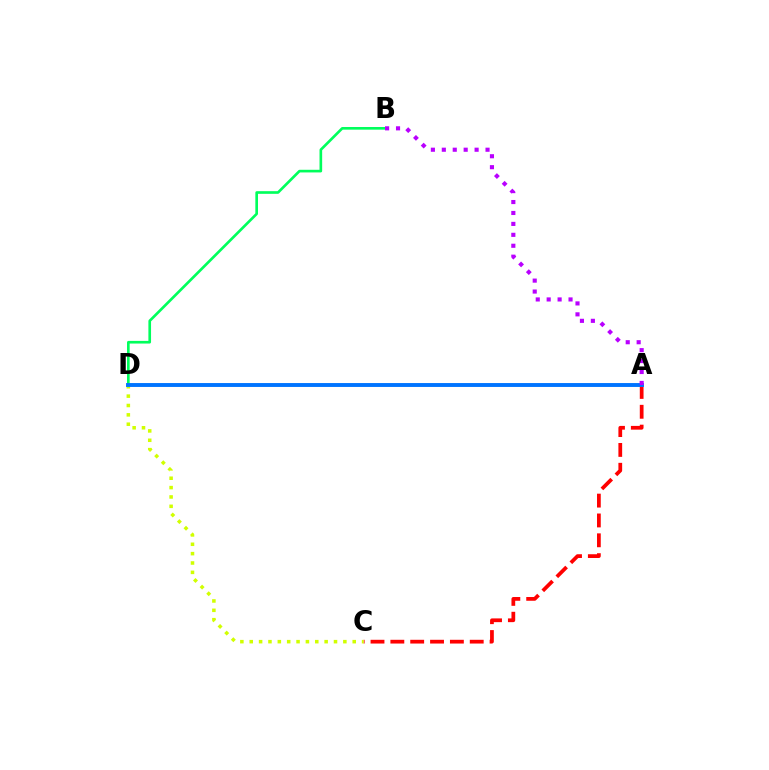{('A', 'C'): [{'color': '#ff0000', 'line_style': 'dashed', 'thickness': 2.7}], ('B', 'D'): [{'color': '#00ff5c', 'line_style': 'solid', 'thickness': 1.91}], ('C', 'D'): [{'color': '#d1ff00', 'line_style': 'dotted', 'thickness': 2.54}], ('A', 'D'): [{'color': '#0074ff', 'line_style': 'solid', 'thickness': 2.81}], ('A', 'B'): [{'color': '#b900ff', 'line_style': 'dotted', 'thickness': 2.97}]}